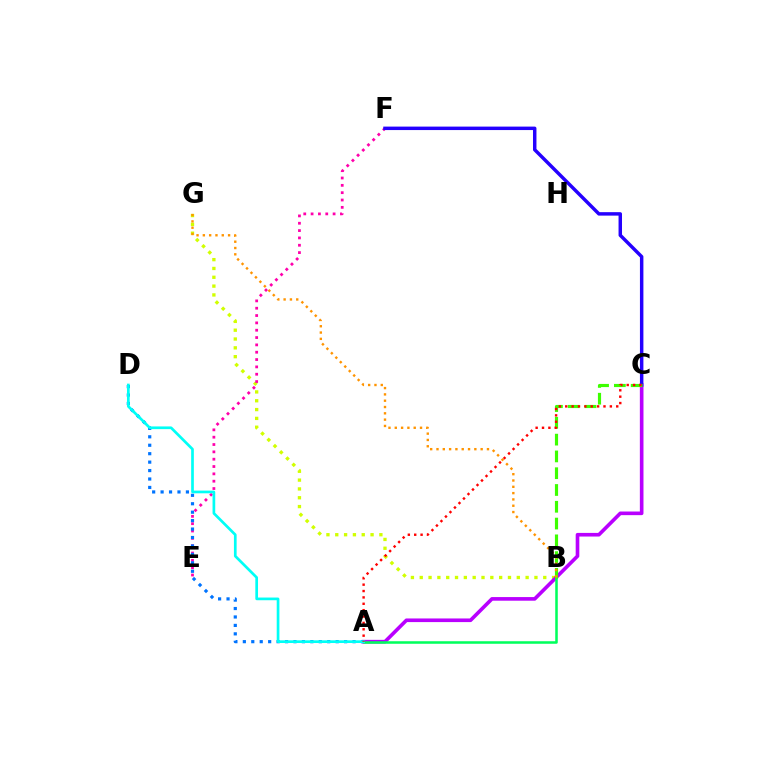{('B', 'G'): [{'color': '#d1ff00', 'line_style': 'dotted', 'thickness': 2.4}, {'color': '#ff9400', 'line_style': 'dotted', 'thickness': 1.71}], ('E', 'F'): [{'color': '#ff00ac', 'line_style': 'dotted', 'thickness': 1.99}], ('A', 'C'): [{'color': '#b900ff', 'line_style': 'solid', 'thickness': 2.61}, {'color': '#ff0000', 'line_style': 'dotted', 'thickness': 1.73}], ('A', 'B'): [{'color': '#00ff5c', 'line_style': 'solid', 'thickness': 1.83}], ('A', 'D'): [{'color': '#0074ff', 'line_style': 'dotted', 'thickness': 2.29}, {'color': '#00fff6', 'line_style': 'solid', 'thickness': 1.94}], ('C', 'F'): [{'color': '#2500ff', 'line_style': 'solid', 'thickness': 2.49}], ('B', 'C'): [{'color': '#3dff00', 'line_style': 'dashed', 'thickness': 2.28}]}